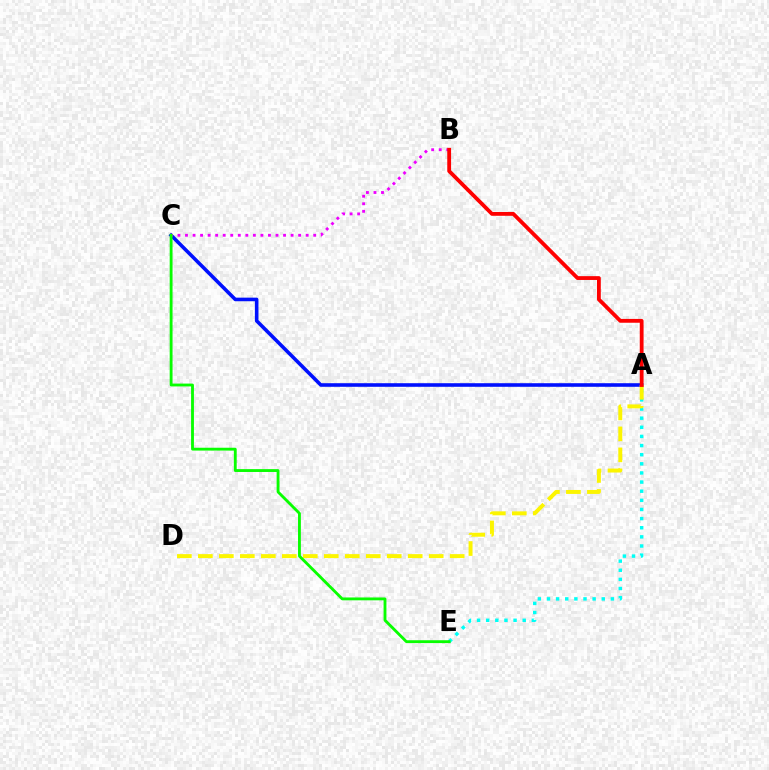{('A', 'C'): [{'color': '#0010ff', 'line_style': 'solid', 'thickness': 2.58}], ('A', 'E'): [{'color': '#00fff6', 'line_style': 'dotted', 'thickness': 2.48}], ('A', 'D'): [{'color': '#fcf500', 'line_style': 'dashed', 'thickness': 2.85}], ('B', 'C'): [{'color': '#ee00ff', 'line_style': 'dotted', 'thickness': 2.05}], ('A', 'B'): [{'color': '#ff0000', 'line_style': 'solid', 'thickness': 2.75}], ('C', 'E'): [{'color': '#08ff00', 'line_style': 'solid', 'thickness': 2.05}]}